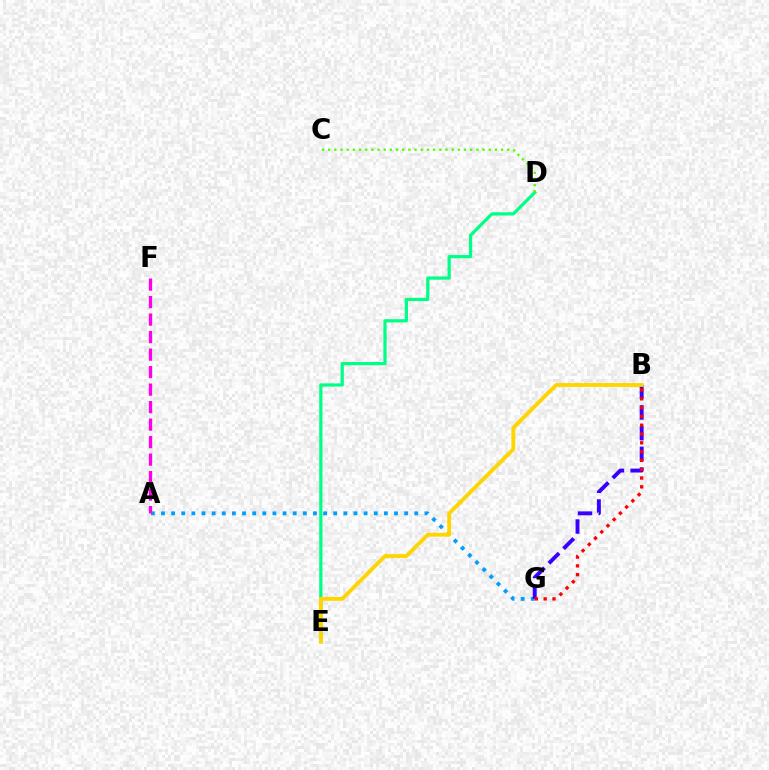{('A', 'G'): [{'color': '#009eff', 'line_style': 'dotted', 'thickness': 2.75}], ('B', 'G'): [{'color': '#3700ff', 'line_style': 'dashed', 'thickness': 2.81}, {'color': '#ff0000', 'line_style': 'dotted', 'thickness': 2.39}], ('D', 'E'): [{'color': '#00ff86', 'line_style': 'solid', 'thickness': 2.32}], ('A', 'F'): [{'color': '#ff00ed', 'line_style': 'dashed', 'thickness': 2.38}], ('C', 'D'): [{'color': '#4fff00', 'line_style': 'dotted', 'thickness': 1.68}], ('B', 'E'): [{'color': '#ffd500', 'line_style': 'solid', 'thickness': 2.77}]}